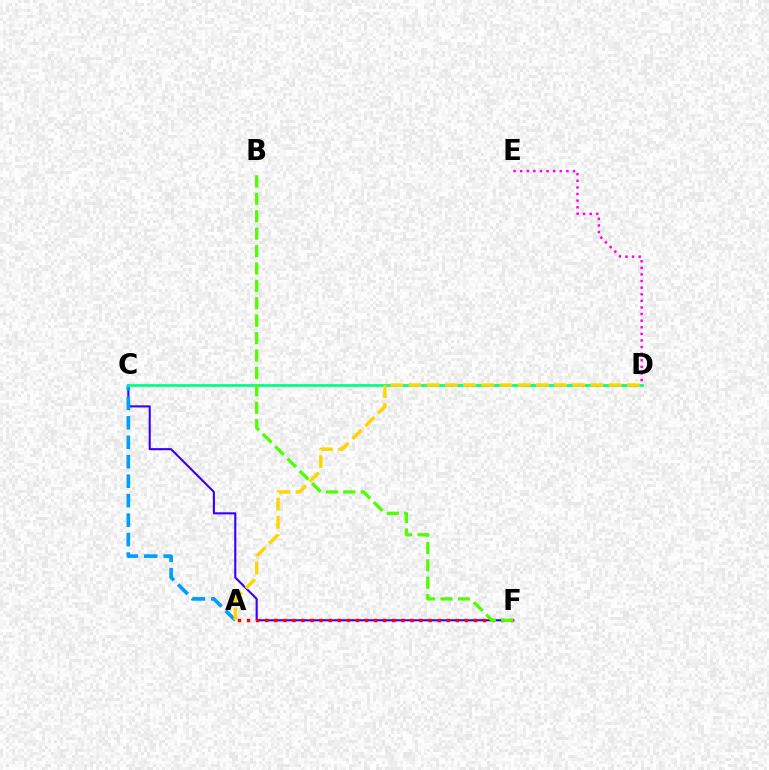{('C', 'F'): [{'color': '#3700ff', 'line_style': 'solid', 'thickness': 1.51}], ('A', 'C'): [{'color': '#009eff', 'line_style': 'dashed', 'thickness': 2.64}], ('C', 'D'): [{'color': '#00ff86', 'line_style': 'solid', 'thickness': 2.0}], ('D', 'E'): [{'color': '#ff00ed', 'line_style': 'dotted', 'thickness': 1.79}], ('A', 'F'): [{'color': '#ff0000', 'line_style': 'dotted', 'thickness': 2.47}], ('A', 'D'): [{'color': '#ffd500', 'line_style': 'dashed', 'thickness': 2.47}], ('B', 'F'): [{'color': '#4fff00', 'line_style': 'dashed', 'thickness': 2.37}]}